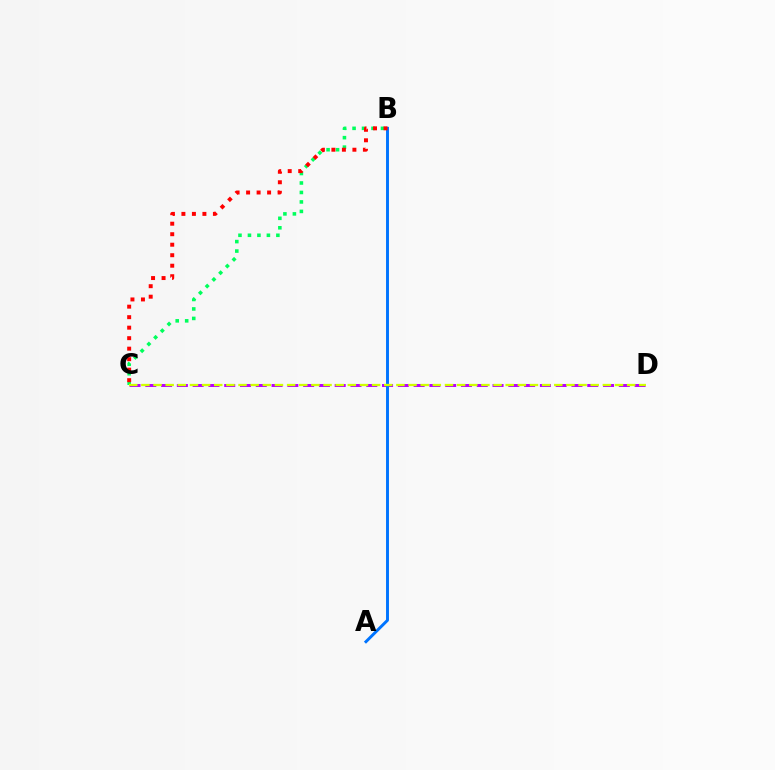{('C', 'D'): [{'color': '#b900ff', 'line_style': 'dashed', 'thickness': 2.14}, {'color': '#d1ff00', 'line_style': 'dashed', 'thickness': 1.65}], ('B', 'C'): [{'color': '#00ff5c', 'line_style': 'dotted', 'thickness': 2.57}, {'color': '#ff0000', 'line_style': 'dotted', 'thickness': 2.85}], ('A', 'B'): [{'color': '#0074ff', 'line_style': 'solid', 'thickness': 2.11}]}